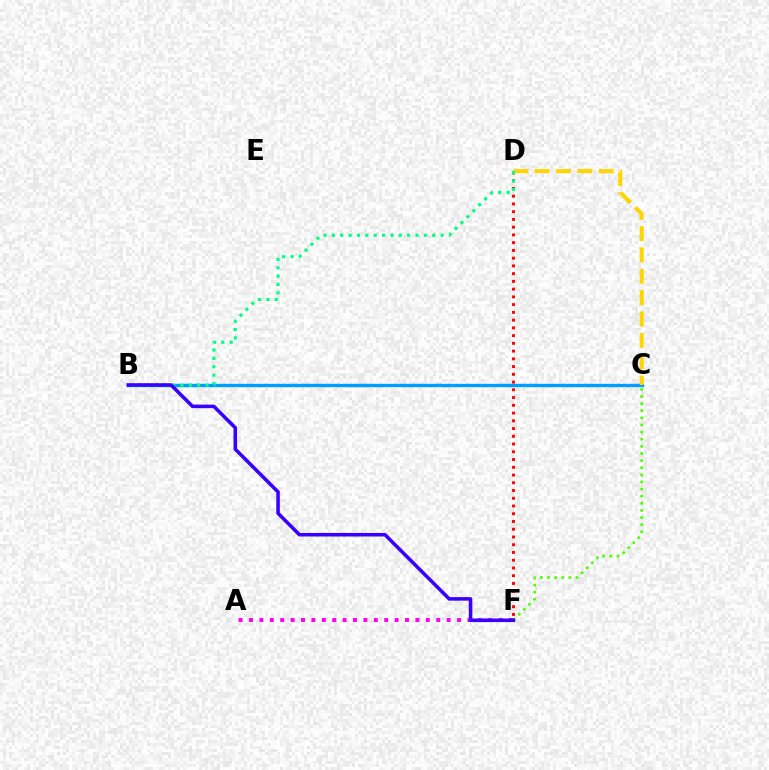{('B', 'C'): [{'color': '#009eff', 'line_style': 'solid', 'thickness': 2.42}], ('C', 'F'): [{'color': '#4fff00', 'line_style': 'dotted', 'thickness': 1.93}], ('D', 'F'): [{'color': '#ff0000', 'line_style': 'dotted', 'thickness': 2.1}], ('C', 'D'): [{'color': '#ffd500', 'line_style': 'dashed', 'thickness': 2.9}], ('A', 'F'): [{'color': '#ff00ed', 'line_style': 'dotted', 'thickness': 2.83}], ('B', 'D'): [{'color': '#00ff86', 'line_style': 'dotted', 'thickness': 2.27}], ('B', 'F'): [{'color': '#3700ff', 'line_style': 'solid', 'thickness': 2.56}]}